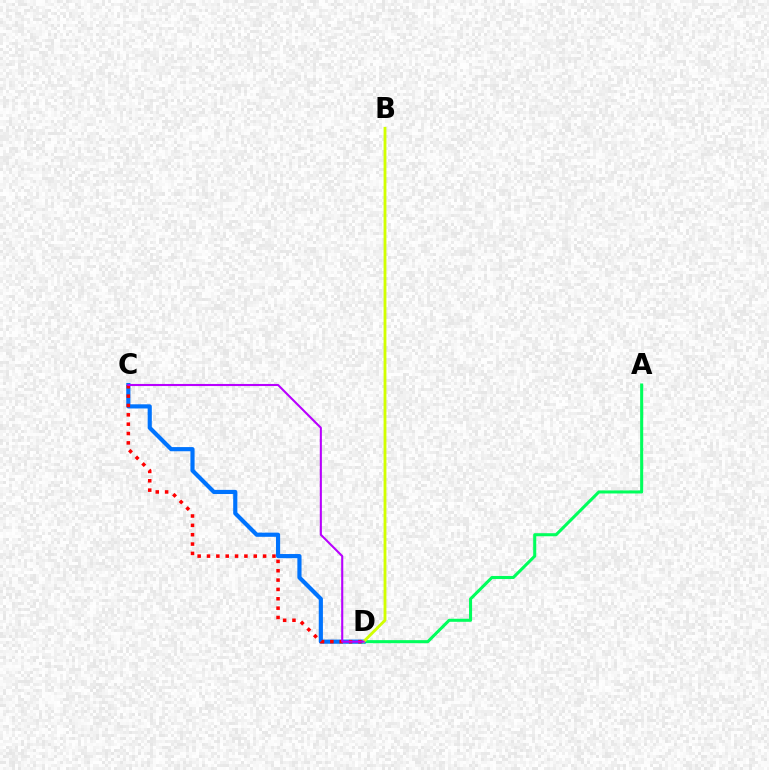{('A', 'D'): [{'color': '#00ff5c', 'line_style': 'solid', 'thickness': 2.2}], ('C', 'D'): [{'color': '#0074ff', 'line_style': 'solid', 'thickness': 2.99}, {'color': '#ff0000', 'line_style': 'dotted', 'thickness': 2.54}, {'color': '#b900ff', 'line_style': 'solid', 'thickness': 1.51}], ('B', 'D'): [{'color': '#d1ff00', 'line_style': 'solid', 'thickness': 2.04}]}